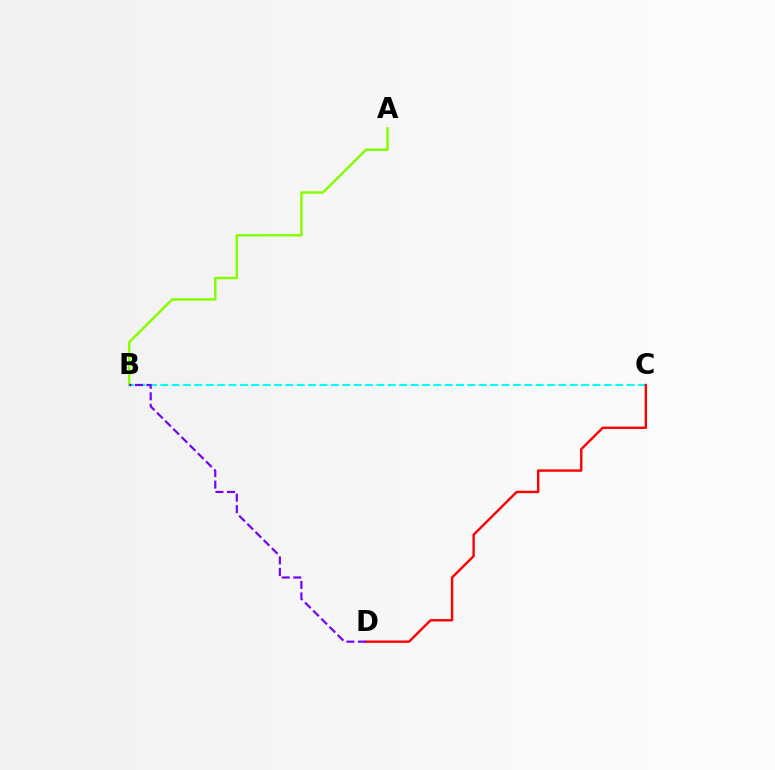{('B', 'C'): [{'color': '#00fff6', 'line_style': 'dashed', 'thickness': 1.55}], ('C', 'D'): [{'color': '#ff0000', 'line_style': 'solid', 'thickness': 1.72}], ('A', 'B'): [{'color': '#84ff00', 'line_style': 'solid', 'thickness': 1.77}], ('B', 'D'): [{'color': '#7200ff', 'line_style': 'dashed', 'thickness': 1.57}]}